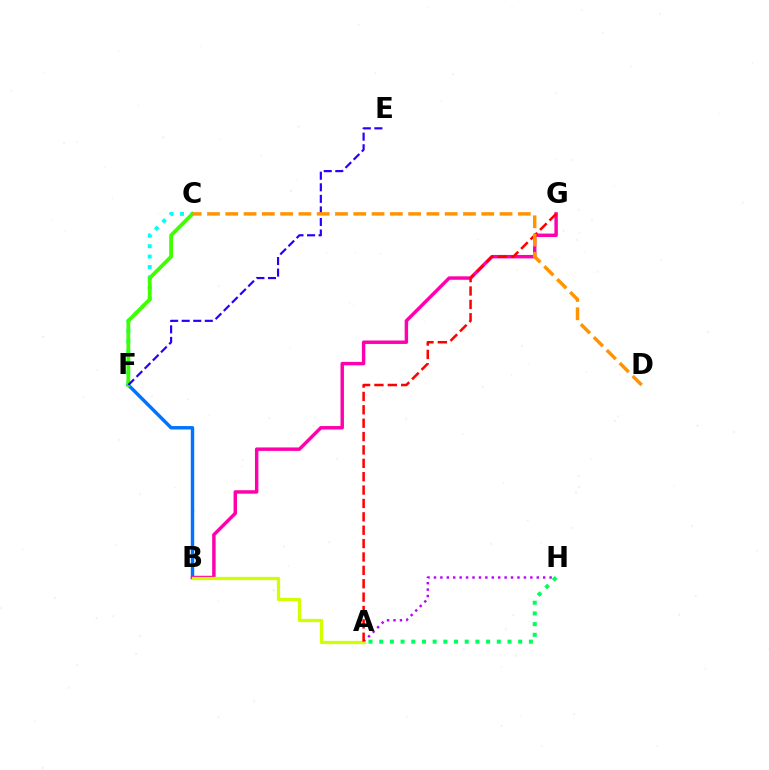{('A', 'H'): [{'color': '#b900ff', 'line_style': 'dotted', 'thickness': 1.75}, {'color': '#00ff5c', 'line_style': 'dotted', 'thickness': 2.91}], ('C', 'F'): [{'color': '#00fff6', 'line_style': 'dotted', 'thickness': 2.83}, {'color': '#3dff00', 'line_style': 'solid', 'thickness': 2.72}], ('B', 'F'): [{'color': '#0074ff', 'line_style': 'solid', 'thickness': 2.47}], ('E', 'F'): [{'color': '#2500ff', 'line_style': 'dashed', 'thickness': 1.57}], ('B', 'G'): [{'color': '#ff00ac', 'line_style': 'solid', 'thickness': 2.48}], ('A', 'B'): [{'color': '#d1ff00', 'line_style': 'solid', 'thickness': 2.35}], ('A', 'G'): [{'color': '#ff0000', 'line_style': 'dashed', 'thickness': 1.82}], ('C', 'D'): [{'color': '#ff9400', 'line_style': 'dashed', 'thickness': 2.48}]}